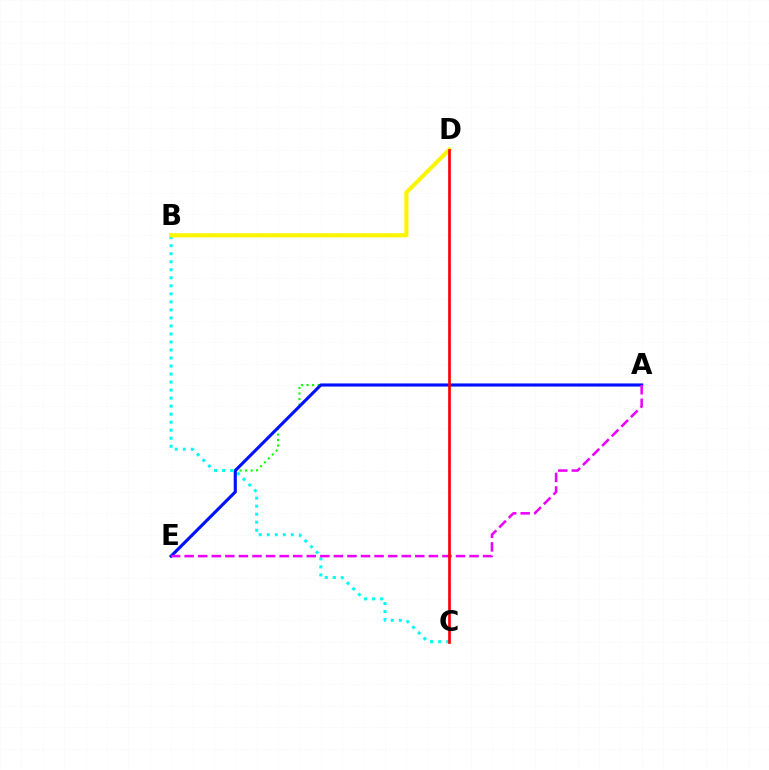{('A', 'E'): [{'color': '#08ff00', 'line_style': 'dotted', 'thickness': 1.51}, {'color': '#0010ff', 'line_style': 'solid', 'thickness': 2.24}, {'color': '#ee00ff', 'line_style': 'dashed', 'thickness': 1.84}], ('B', 'C'): [{'color': '#00fff6', 'line_style': 'dotted', 'thickness': 2.18}], ('B', 'D'): [{'color': '#fcf500', 'line_style': 'solid', 'thickness': 2.97}], ('C', 'D'): [{'color': '#ff0000', 'line_style': 'solid', 'thickness': 1.93}]}